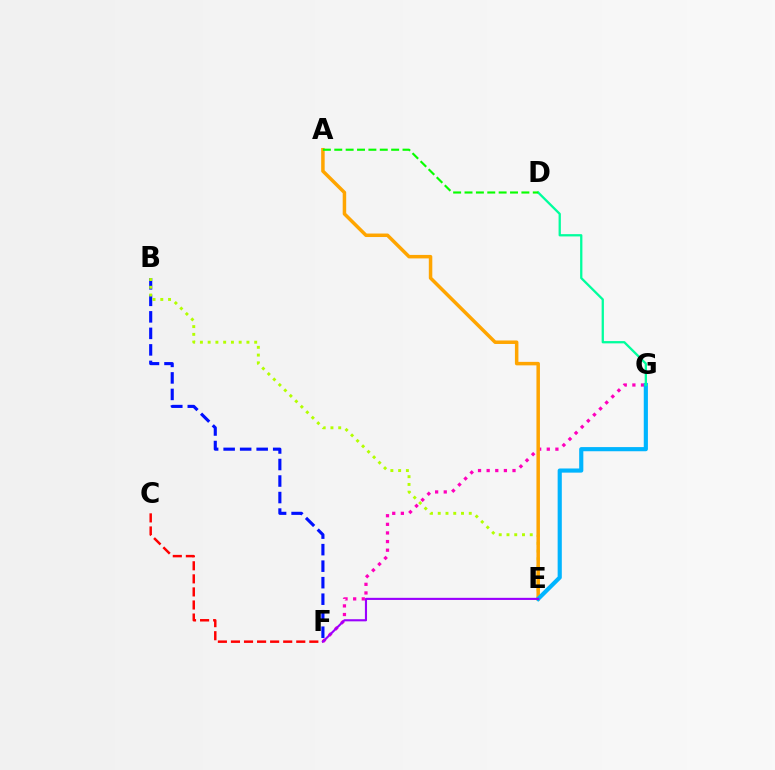{('B', 'F'): [{'color': '#0010ff', 'line_style': 'dashed', 'thickness': 2.24}], ('F', 'G'): [{'color': '#ff00bd', 'line_style': 'dotted', 'thickness': 2.34}], ('B', 'E'): [{'color': '#b3ff00', 'line_style': 'dotted', 'thickness': 2.11}], ('A', 'E'): [{'color': '#ffa500', 'line_style': 'solid', 'thickness': 2.52}], ('E', 'G'): [{'color': '#00b5ff', 'line_style': 'solid', 'thickness': 2.99}], ('C', 'F'): [{'color': '#ff0000', 'line_style': 'dashed', 'thickness': 1.77}], ('D', 'G'): [{'color': '#00ff9d', 'line_style': 'solid', 'thickness': 1.65}], ('E', 'F'): [{'color': '#9b00ff', 'line_style': 'solid', 'thickness': 1.53}], ('A', 'D'): [{'color': '#08ff00', 'line_style': 'dashed', 'thickness': 1.55}]}